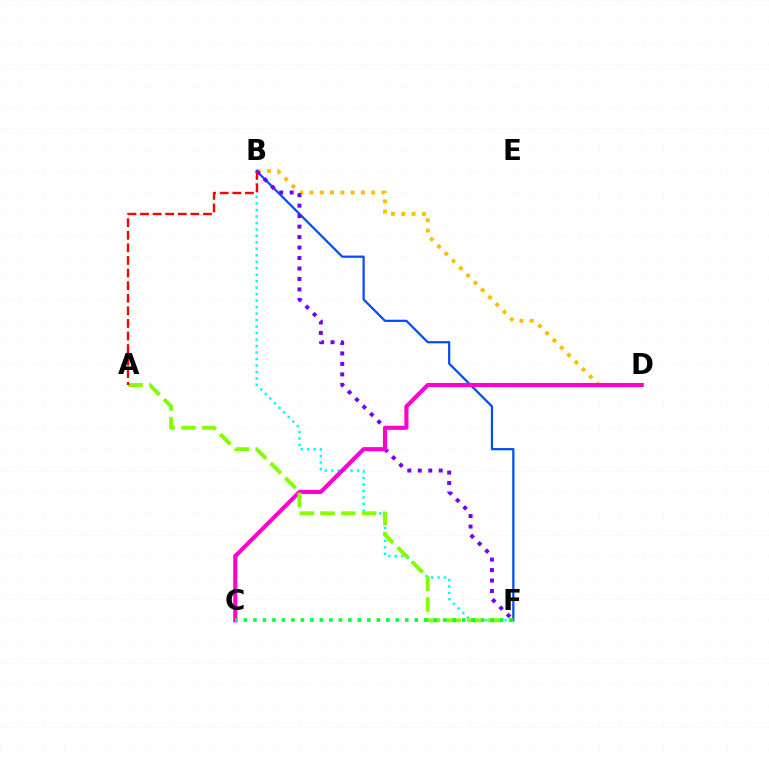{('B', 'F'): [{'color': '#00fff6', 'line_style': 'dotted', 'thickness': 1.76}, {'color': '#004bff', 'line_style': 'solid', 'thickness': 1.59}, {'color': '#7200ff', 'line_style': 'dotted', 'thickness': 2.85}], ('B', 'D'): [{'color': '#ffbd00', 'line_style': 'dotted', 'thickness': 2.8}], ('C', 'D'): [{'color': '#ff00cf', 'line_style': 'solid', 'thickness': 2.96}], ('A', 'F'): [{'color': '#84ff00', 'line_style': 'dashed', 'thickness': 2.82}], ('C', 'F'): [{'color': '#00ff39', 'line_style': 'dotted', 'thickness': 2.58}], ('A', 'B'): [{'color': '#ff0000', 'line_style': 'dashed', 'thickness': 1.71}]}